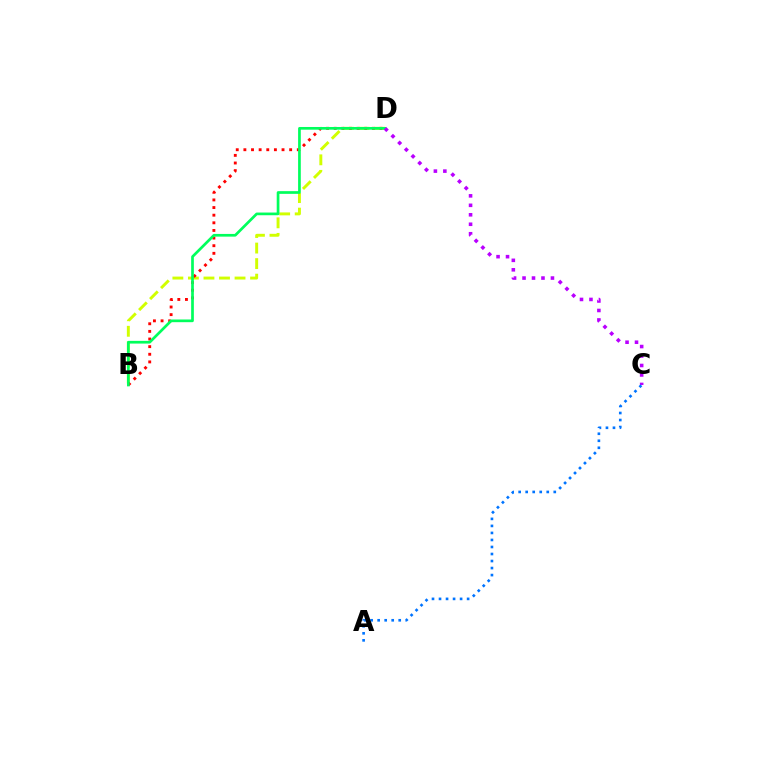{('B', 'D'): [{'color': '#d1ff00', 'line_style': 'dashed', 'thickness': 2.11}, {'color': '#ff0000', 'line_style': 'dotted', 'thickness': 2.07}, {'color': '#00ff5c', 'line_style': 'solid', 'thickness': 1.94}], ('C', 'D'): [{'color': '#b900ff', 'line_style': 'dotted', 'thickness': 2.57}], ('A', 'C'): [{'color': '#0074ff', 'line_style': 'dotted', 'thickness': 1.91}]}